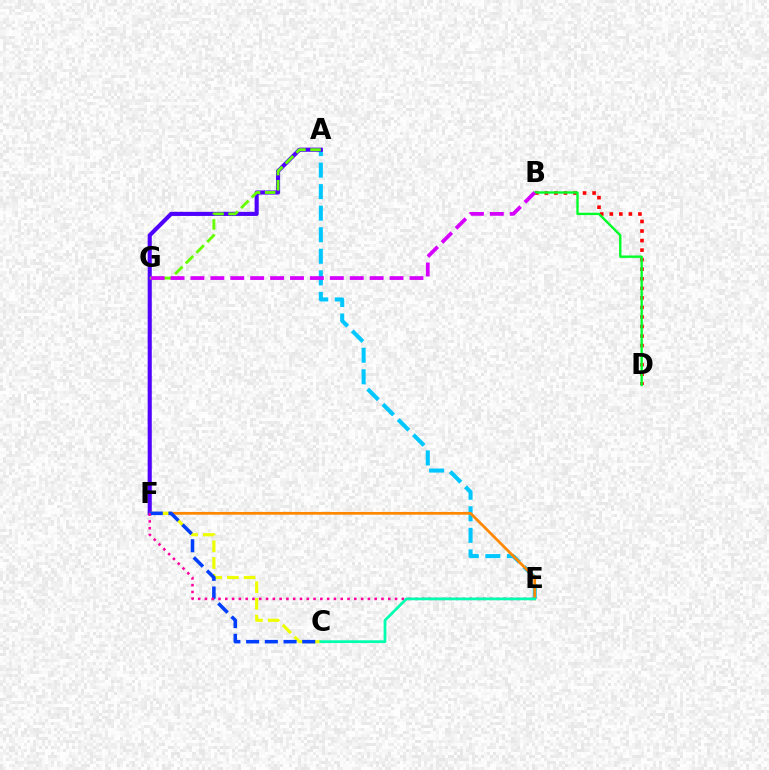{('A', 'E'): [{'color': '#00c7ff', 'line_style': 'dashed', 'thickness': 2.93}], ('E', 'F'): [{'color': '#ff8800', 'line_style': 'solid', 'thickness': 1.98}, {'color': '#ff00a0', 'line_style': 'dotted', 'thickness': 1.84}], ('A', 'F'): [{'color': '#4f00ff', 'line_style': 'solid', 'thickness': 2.95}], ('C', 'F'): [{'color': '#eeff00', 'line_style': 'dashed', 'thickness': 2.27}, {'color': '#003fff', 'line_style': 'dashed', 'thickness': 2.54}], ('B', 'D'): [{'color': '#ff0000', 'line_style': 'dotted', 'thickness': 2.59}, {'color': '#00ff27', 'line_style': 'solid', 'thickness': 1.7}], ('A', 'G'): [{'color': '#66ff00', 'line_style': 'dashed', 'thickness': 2.06}], ('B', 'G'): [{'color': '#d600ff', 'line_style': 'dashed', 'thickness': 2.7}], ('C', 'E'): [{'color': '#00ffaf', 'line_style': 'solid', 'thickness': 1.98}]}